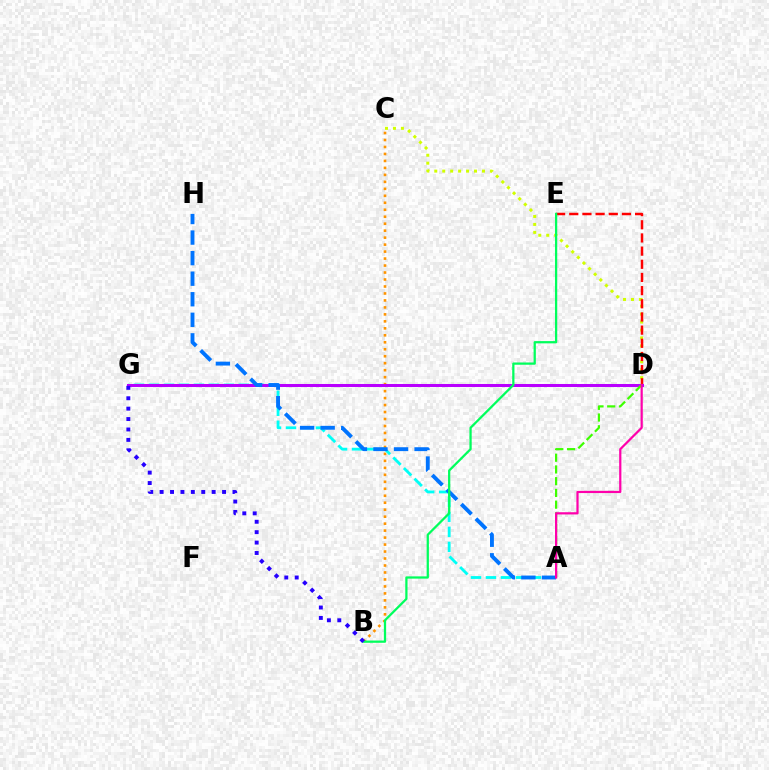{('C', 'D'): [{'color': '#d1ff00', 'line_style': 'dotted', 'thickness': 2.16}], ('B', 'C'): [{'color': '#ff9400', 'line_style': 'dotted', 'thickness': 1.9}], ('A', 'G'): [{'color': '#00fff6', 'line_style': 'dashed', 'thickness': 2.03}], ('D', 'E'): [{'color': '#ff0000', 'line_style': 'dashed', 'thickness': 1.79}], ('D', 'G'): [{'color': '#b900ff', 'line_style': 'solid', 'thickness': 2.18}], ('A', 'D'): [{'color': '#3dff00', 'line_style': 'dashed', 'thickness': 1.59}, {'color': '#ff00ac', 'line_style': 'solid', 'thickness': 1.6}], ('A', 'H'): [{'color': '#0074ff', 'line_style': 'dashed', 'thickness': 2.79}], ('B', 'E'): [{'color': '#00ff5c', 'line_style': 'solid', 'thickness': 1.63}], ('B', 'G'): [{'color': '#2500ff', 'line_style': 'dotted', 'thickness': 2.83}]}